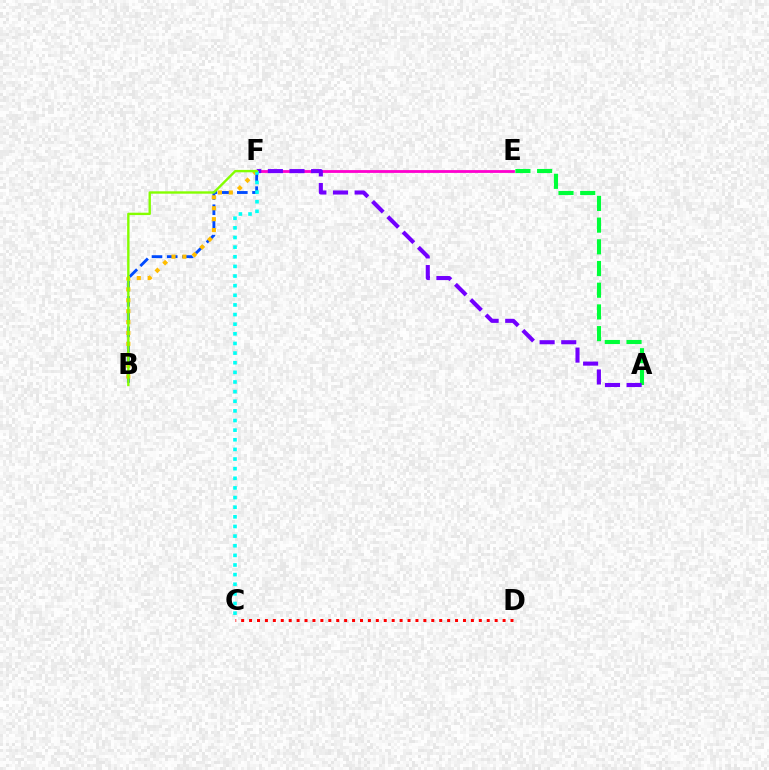{('C', 'D'): [{'color': '#ff0000', 'line_style': 'dotted', 'thickness': 2.15}], ('E', 'F'): [{'color': '#ff00cf', 'line_style': 'solid', 'thickness': 2.02}], ('A', 'E'): [{'color': '#00ff39', 'line_style': 'dashed', 'thickness': 2.95}], ('B', 'F'): [{'color': '#004bff', 'line_style': 'dashed', 'thickness': 2.07}, {'color': '#ffbd00', 'line_style': 'dotted', 'thickness': 2.96}, {'color': '#84ff00', 'line_style': 'solid', 'thickness': 1.72}], ('A', 'F'): [{'color': '#7200ff', 'line_style': 'dashed', 'thickness': 2.94}], ('C', 'F'): [{'color': '#00fff6', 'line_style': 'dotted', 'thickness': 2.62}]}